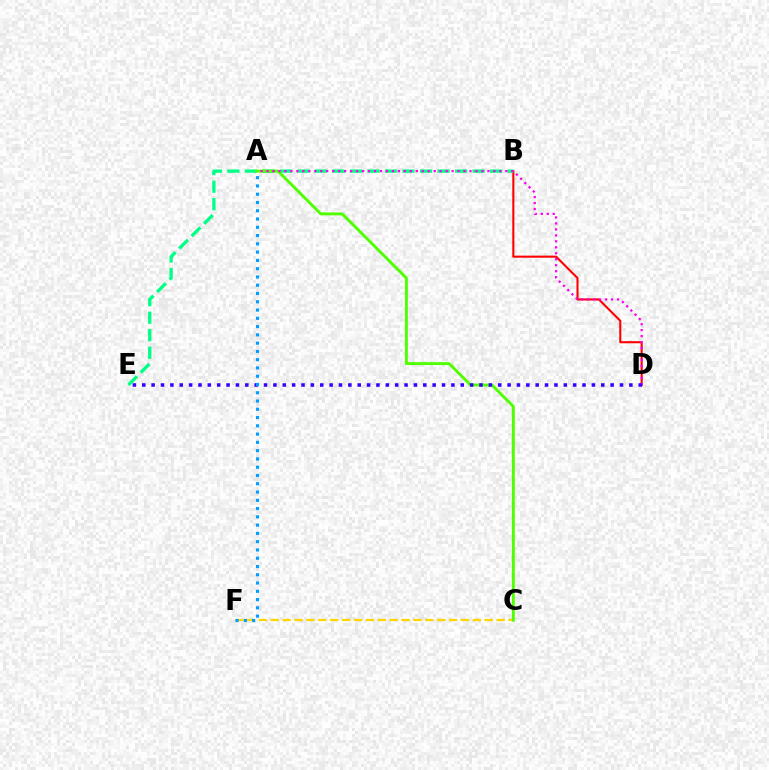{('B', 'D'): [{'color': '#ff0000', 'line_style': 'solid', 'thickness': 1.5}], ('C', 'F'): [{'color': '#ffd500', 'line_style': 'dashed', 'thickness': 1.61}], ('B', 'E'): [{'color': '#00ff86', 'line_style': 'dashed', 'thickness': 2.38}], ('A', 'C'): [{'color': '#4fff00', 'line_style': 'solid', 'thickness': 2.1}], ('A', 'D'): [{'color': '#ff00ed', 'line_style': 'dotted', 'thickness': 1.62}], ('D', 'E'): [{'color': '#3700ff', 'line_style': 'dotted', 'thickness': 2.55}], ('A', 'F'): [{'color': '#009eff', 'line_style': 'dotted', 'thickness': 2.25}]}